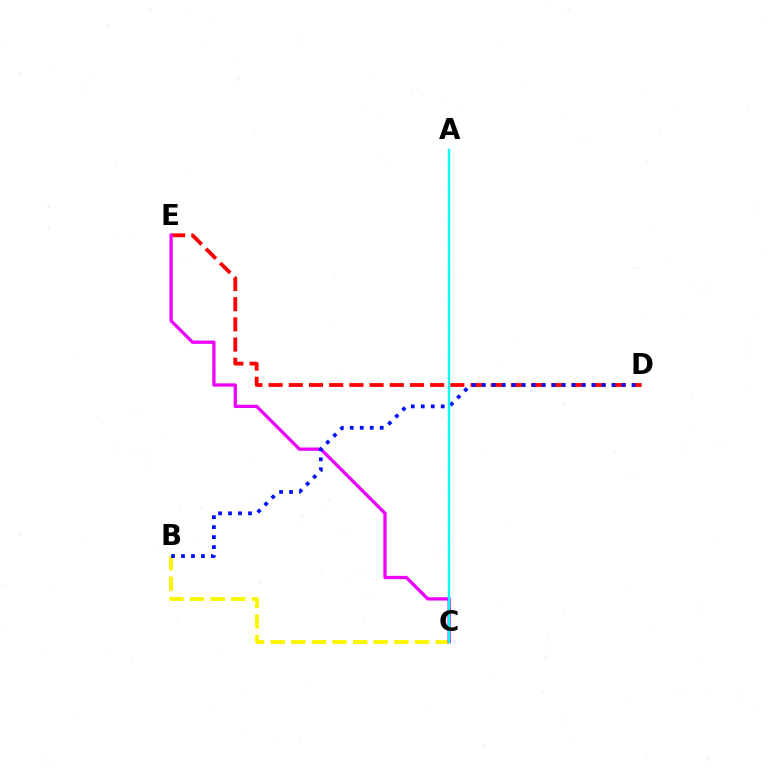{('B', 'C'): [{'color': '#fcf500', 'line_style': 'dashed', 'thickness': 2.8}], ('D', 'E'): [{'color': '#ff0000', 'line_style': 'dashed', 'thickness': 2.74}], ('C', 'E'): [{'color': '#ee00ff', 'line_style': 'solid', 'thickness': 2.37}], ('B', 'D'): [{'color': '#0010ff', 'line_style': 'dotted', 'thickness': 2.71}], ('A', 'C'): [{'color': '#08ff00', 'line_style': 'dashed', 'thickness': 1.53}, {'color': '#00fff6', 'line_style': 'solid', 'thickness': 1.66}]}